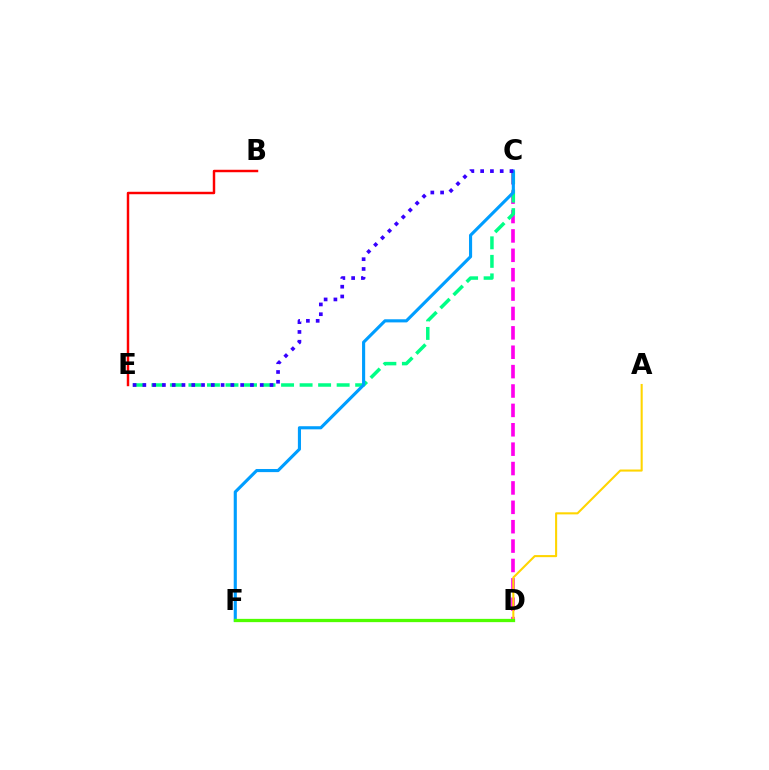{('C', 'D'): [{'color': '#ff00ed', 'line_style': 'dashed', 'thickness': 2.63}], ('C', 'E'): [{'color': '#00ff86', 'line_style': 'dashed', 'thickness': 2.52}, {'color': '#3700ff', 'line_style': 'dotted', 'thickness': 2.66}], ('C', 'F'): [{'color': '#009eff', 'line_style': 'solid', 'thickness': 2.25}], ('A', 'D'): [{'color': '#ffd500', 'line_style': 'solid', 'thickness': 1.51}], ('B', 'E'): [{'color': '#ff0000', 'line_style': 'solid', 'thickness': 1.76}], ('D', 'F'): [{'color': '#4fff00', 'line_style': 'solid', 'thickness': 2.36}]}